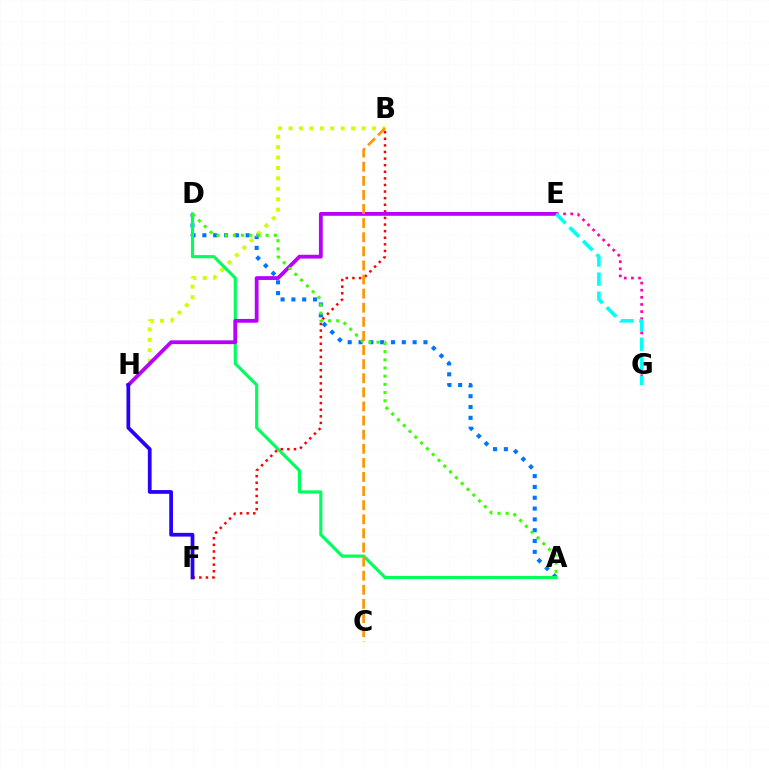{('A', 'D'): [{'color': '#0074ff', 'line_style': 'dotted', 'thickness': 2.94}, {'color': '#00ff5c', 'line_style': 'solid', 'thickness': 2.26}, {'color': '#3dff00', 'line_style': 'dotted', 'thickness': 2.23}], ('B', 'H'): [{'color': '#d1ff00', 'line_style': 'dotted', 'thickness': 2.83}], ('B', 'F'): [{'color': '#ff0000', 'line_style': 'dotted', 'thickness': 1.79}], ('E', 'H'): [{'color': '#b900ff', 'line_style': 'solid', 'thickness': 2.73}], ('E', 'G'): [{'color': '#ff00ac', 'line_style': 'dotted', 'thickness': 1.94}, {'color': '#00fff6', 'line_style': 'dashed', 'thickness': 2.59}], ('B', 'C'): [{'color': '#ff9400', 'line_style': 'dashed', 'thickness': 1.92}], ('F', 'H'): [{'color': '#2500ff', 'line_style': 'solid', 'thickness': 2.68}]}